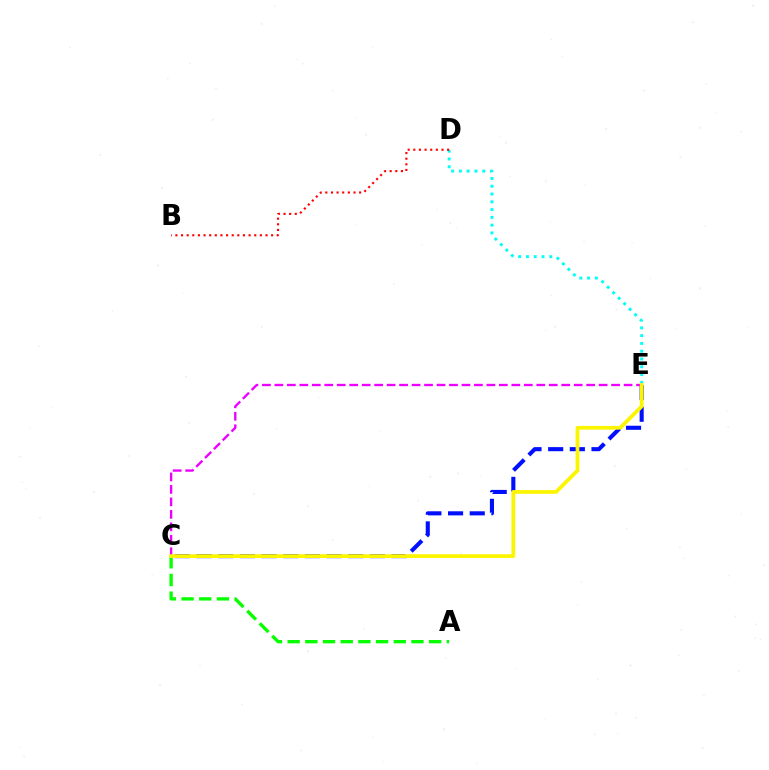{('C', 'E'): [{'color': '#0010ff', 'line_style': 'dashed', 'thickness': 2.94}, {'color': '#ee00ff', 'line_style': 'dashed', 'thickness': 1.69}, {'color': '#fcf500', 'line_style': 'solid', 'thickness': 2.7}], ('D', 'E'): [{'color': '#00fff6', 'line_style': 'dotted', 'thickness': 2.11}], ('A', 'C'): [{'color': '#08ff00', 'line_style': 'dashed', 'thickness': 2.4}], ('B', 'D'): [{'color': '#ff0000', 'line_style': 'dotted', 'thickness': 1.53}]}